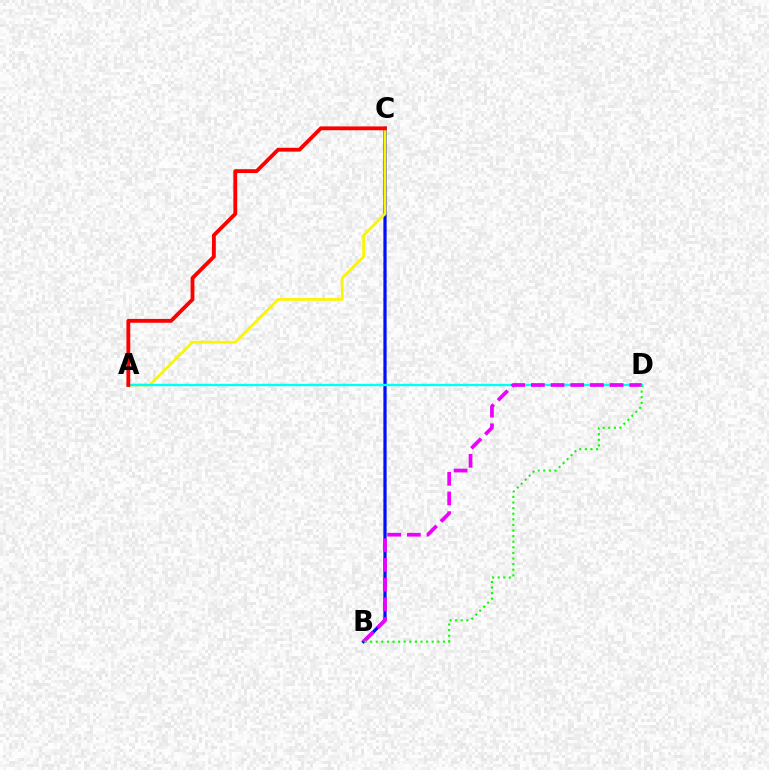{('B', 'C'): [{'color': '#0010ff', 'line_style': 'solid', 'thickness': 2.33}], ('A', 'C'): [{'color': '#fcf500', 'line_style': 'solid', 'thickness': 1.98}, {'color': '#ff0000', 'line_style': 'solid', 'thickness': 2.76}], ('A', 'D'): [{'color': '#00fff6', 'line_style': 'solid', 'thickness': 1.72}], ('B', 'D'): [{'color': '#ee00ff', 'line_style': 'dashed', 'thickness': 2.67}, {'color': '#08ff00', 'line_style': 'dotted', 'thickness': 1.52}]}